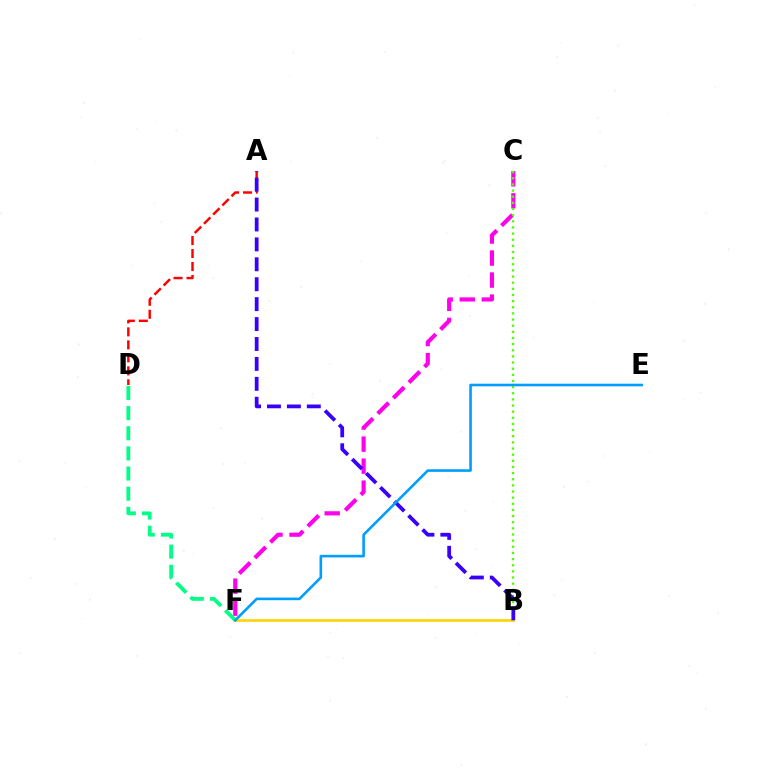{('B', 'F'): [{'color': '#ffd500', 'line_style': 'solid', 'thickness': 1.91}], ('C', 'F'): [{'color': '#ff00ed', 'line_style': 'dashed', 'thickness': 2.99}], ('A', 'D'): [{'color': '#ff0000', 'line_style': 'dashed', 'thickness': 1.77}], ('B', 'C'): [{'color': '#4fff00', 'line_style': 'dotted', 'thickness': 1.67}], ('A', 'B'): [{'color': '#3700ff', 'line_style': 'dashed', 'thickness': 2.71}], ('D', 'F'): [{'color': '#00ff86', 'line_style': 'dashed', 'thickness': 2.74}], ('E', 'F'): [{'color': '#009eff', 'line_style': 'solid', 'thickness': 1.87}]}